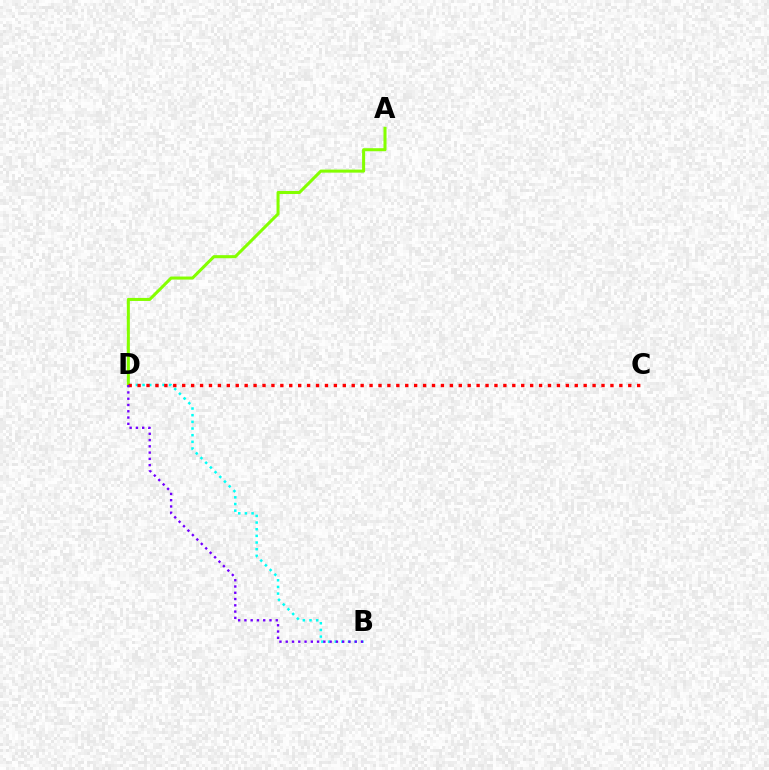{('B', 'D'): [{'color': '#00fff6', 'line_style': 'dotted', 'thickness': 1.81}, {'color': '#7200ff', 'line_style': 'dotted', 'thickness': 1.7}], ('A', 'D'): [{'color': '#84ff00', 'line_style': 'solid', 'thickness': 2.19}], ('C', 'D'): [{'color': '#ff0000', 'line_style': 'dotted', 'thickness': 2.42}]}